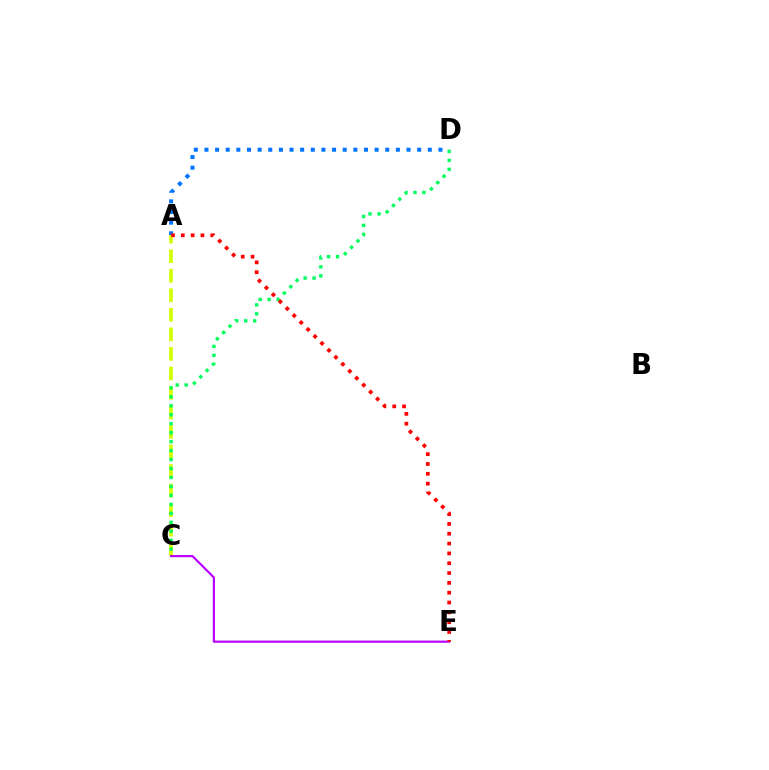{('A', 'D'): [{'color': '#0074ff', 'line_style': 'dotted', 'thickness': 2.89}], ('A', 'C'): [{'color': '#d1ff00', 'line_style': 'dashed', 'thickness': 2.65}], ('C', 'D'): [{'color': '#00ff5c', 'line_style': 'dotted', 'thickness': 2.44}], ('C', 'E'): [{'color': '#b900ff', 'line_style': 'solid', 'thickness': 1.57}], ('A', 'E'): [{'color': '#ff0000', 'line_style': 'dotted', 'thickness': 2.67}]}